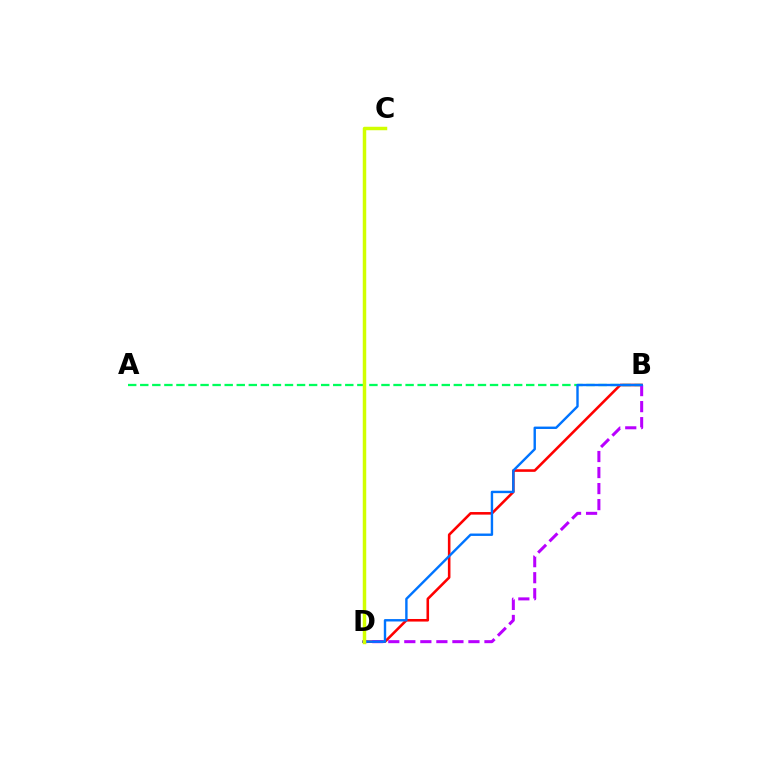{('B', 'D'): [{'color': '#ff0000', 'line_style': 'solid', 'thickness': 1.86}, {'color': '#b900ff', 'line_style': 'dashed', 'thickness': 2.18}, {'color': '#0074ff', 'line_style': 'solid', 'thickness': 1.73}], ('A', 'B'): [{'color': '#00ff5c', 'line_style': 'dashed', 'thickness': 1.64}], ('C', 'D'): [{'color': '#d1ff00', 'line_style': 'solid', 'thickness': 2.5}]}